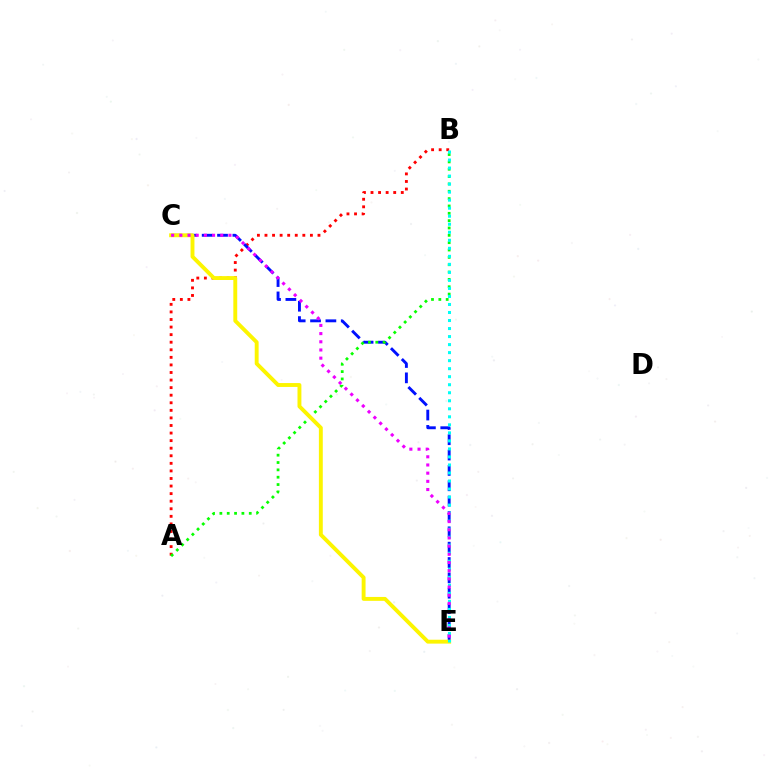{('A', 'B'): [{'color': '#ff0000', 'line_style': 'dotted', 'thickness': 2.06}, {'color': '#08ff00', 'line_style': 'dotted', 'thickness': 2.0}], ('C', 'E'): [{'color': '#0010ff', 'line_style': 'dashed', 'thickness': 2.09}, {'color': '#fcf500', 'line_style': 'solid', 'thickness': 2.8}, {'color': '#ee00ff', 'line_style': 'dotted', 'thickness': 2.22}], ('B', 'E'): [{'color': '#00fff6', 'line_style': 'dotted', 'thickness': 2.18}]}